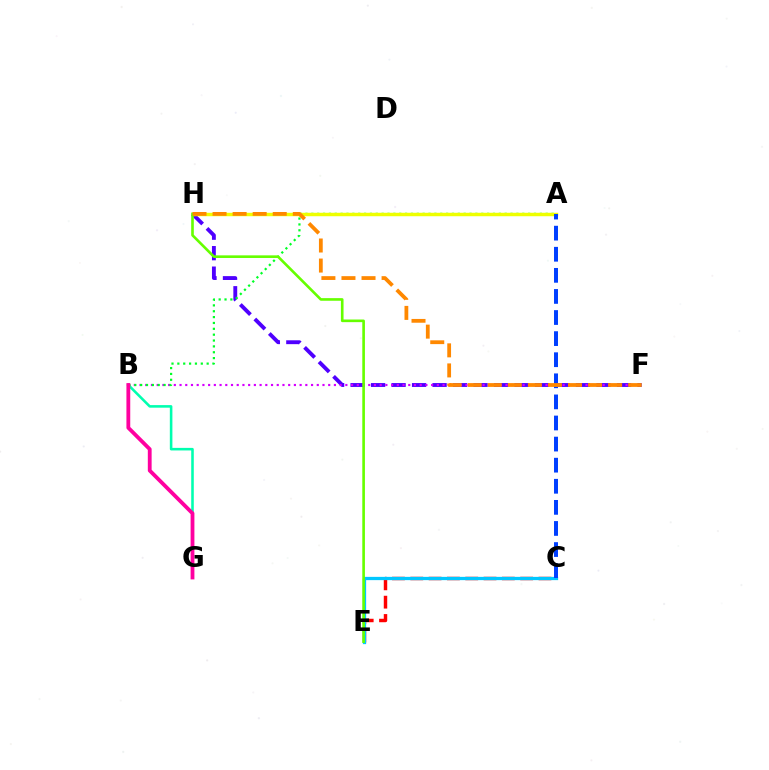{('B', 'G'): [{'color': '#00ffaf', 'line_style': 'solid', 'thickness': 1.85}, {'color': '#ff00a0', 'line_style': 'solid', 'thickness': 2.75}], ('F', 'H'): [{'color': '#4f00ff', 'line_style': 'dashed', 'thickness': 2.78}, {'color': '#ff8800', 'line_style': 'dashed', 'thickness': 2.73}], ('B', 'F'): [{'color': '#d600ff', 'line_style': 'dotted', 'thickness': 1.55}], ('A', 'B'): [{'color': '#00ff27', 'line_style': 'dotted', 'thickness': 1.59}], ('C', 'E'): [{'color': '#ff0000', 'line_style': 'dashed', 'thickness': 2.49}, {'color': '#00c7ff', 'line_style': 'solid', 'thickness': 2.35}], ('A', 'H'): [{'color': '#eeff00', 'line_style': 'solid', 'thickness': 2.48}], ('E', 'H'): [{'color': '#66ff00', 'line_style': 'solid', 'thickness': 1.9}], ('A', 'C'): [{'color': '#003fff', 'line_style': 'dashed', 'thickness': 2.87}]}